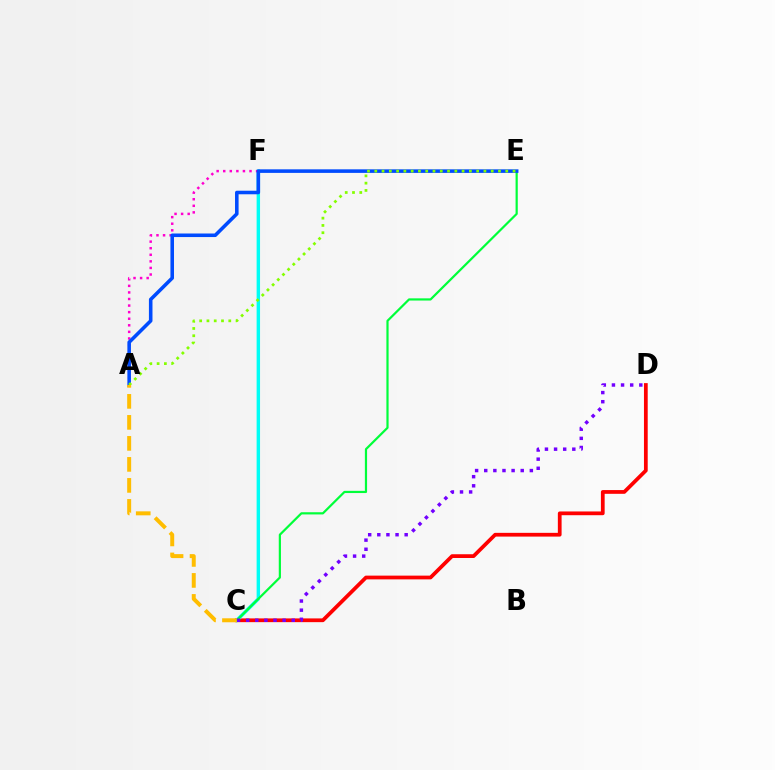{('C', 'D'): [{'color': '#ff0000', 'line_style': 'solid', 'thickness': 2.7}, {'color': '#7200ff', 'line_style': 'dotted', 'thickness': 2.48}], ('C', 'F'): [{'color': '#00fff6', 'line_style': 'solid', 'thickness': 2.46}], ('C', 'E'): [{'color': '#00ff39', 'line_style': 'solid', 'thickness': 1.59}], ('A', 'F'): [{'color': '#ff00cf', 'line_style': 'dotted', 'thickness': 1.79}], ('A', 'E'): [{'color': '#004bff', 'line_style': 'solid', 'thickness': 2.57}, {'color': '#84ff00', 'line_style': 'dotted', 'thickness': 1.98}], ('A', 'C'): [{'color': '#ffbd00', 'line_style': 'dashed', 'thickness': 2.85}]}